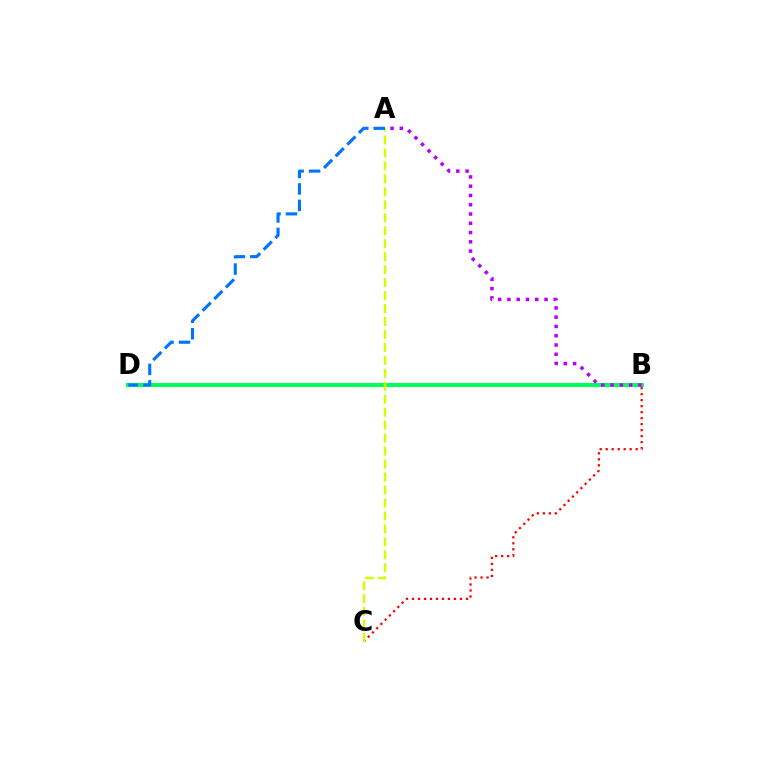{('B', 'D'): [{'color': '#00ff5c', 'line_style': 'solid', 'thickness': 2.93}], ('B', 'C'): [{'color': '#ff0000', 'line_style': 'dotted', 'thickness': 1.63}], ('A', 'C'): [{'color': '#d1ff00', 'line_style': 'dashed', 'thickness': 1.76}], ('A', 'B'): [{'color': '#b900ff', 'line_style': 'dotted', 'thickness': 2.52}], ('A', 'D'): [{'color': '#0074ff', 'line_style': 'dashed', 'thickness': 2.24}]}